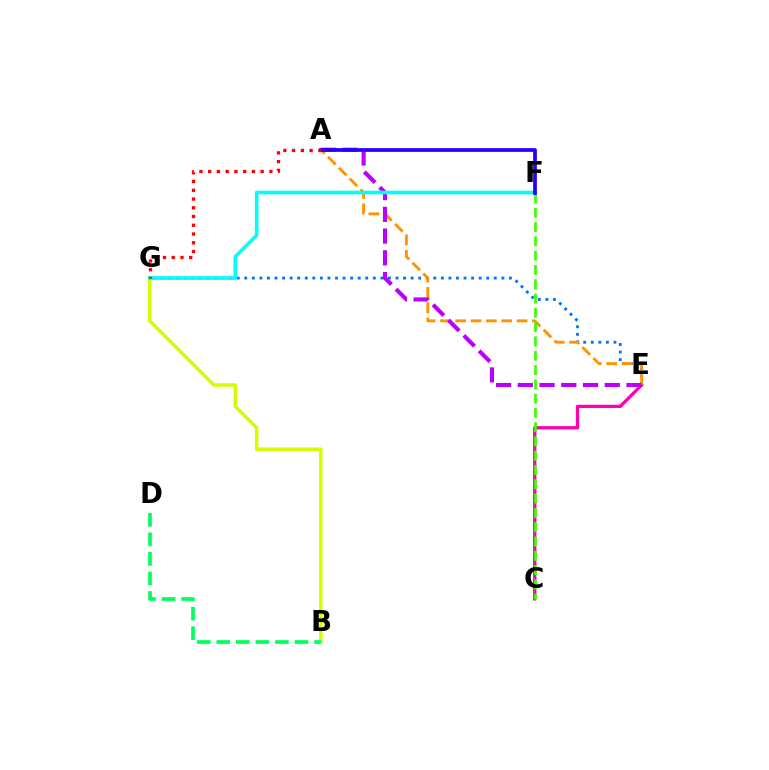{('B', 'G'): [{'color': '#d1ff00', 'line_style': 'solid', 'thickness': 2.52}], ('C', 'E'): [{'color': '#ff00ac', 'line_style': 'solid', 'thickness': 2.36}], ('E', 'G'): [{'color': '#0074ff', 'line_style': 'dotted', 'thickness': 2.05}], ('A', 'E'): [{'color': '#ff9400', 'line_style': 'dashed', 'thickness': 2.08}, {'color': '#b900ff', 'line_style': 'dashed', 'thickness': 2.95}], ('B', 'D'): [{'color': '#00ff5c', 'line_style': 'dashed', 'thickness': 2.66}], ('C', 'F'): [{'color': '#3dff00', 'line_style': 'dashed', 'thickness': 1.94}], ('F', 'G'): [{'color': '#00fff6', 'line_style': 'solid', 'thickness': 2.6}], ('A', 'F'): [{'color': '#2500ff', 'line_style': 'solid', 'thickness': 2.68}], ('A', 'G'): [{'color': '#ff0000', 'line_style': 'dotted', 'thickness': 2.38}]}